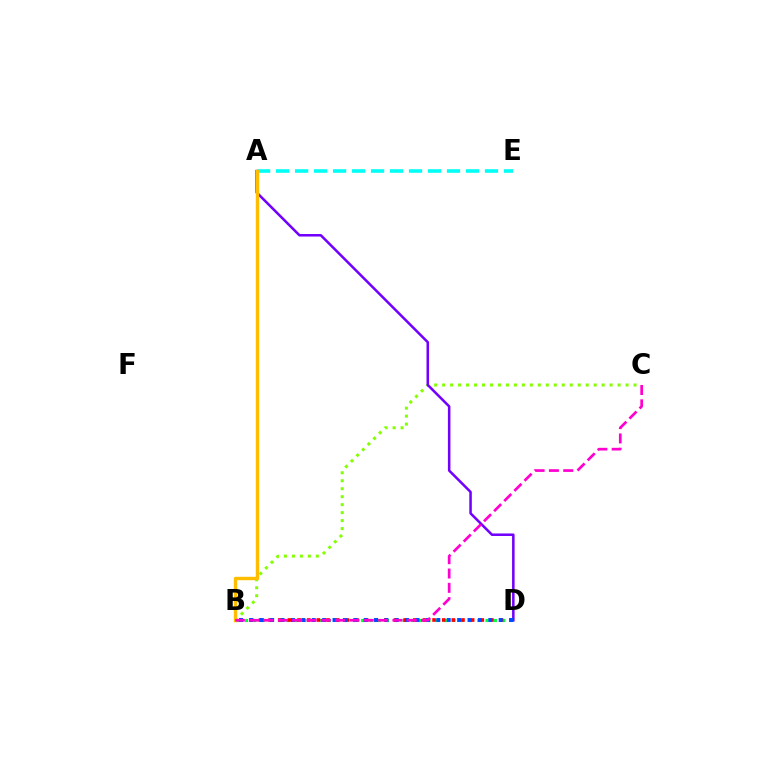{('B', 'D'): [{'color': '#00ff39', 'line_style': 'dotted', 'thickness': 2.25}, {'color': '#ff0000', 'line_style': 'dotted', 'thickness': 2.62}, {'color': '#004bff', 'line_style': 'dotted', 'thickness': 2.82}], ('B', 'C'): [{'color': '#84ff00', 'line_style': 'dotted', 'thickness': 2.17}, {'color': '#ff00cf', 'line_style': 'dashed', 'thickness': 1.95}], ('A', 'D'): [{'color': '#7200ff', 'line_style': 'solid', 'thickness': 1.82}], ('A', 'E'): [{'color': '#00fff6', 'line_style': 'dashed', 'thickness': 2.58}], ('A', 'B'): [{'color': '#ffbd00', 'line_style': 'solid', 'thickness': 2.46}]}